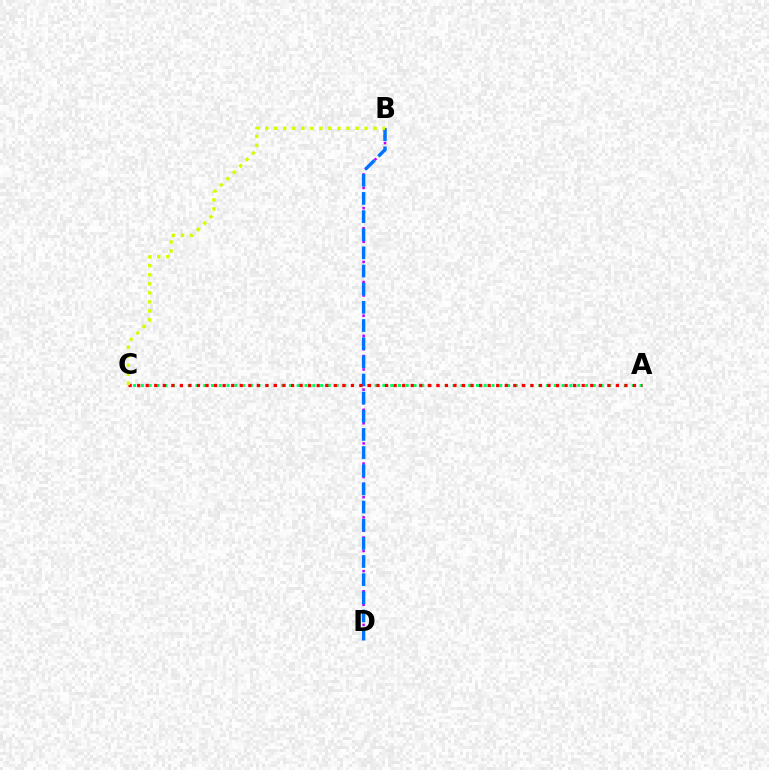{('A', 'C'): [{'color': '#00ff5c', 'line_style': 'dotted', 'thickness': 2.12}, {'color': '#ff0000', 'line_style': 'dotted', 'thickness': 2.32}], ('B', 'D'): [{'color': '#b900ff', 'line_style': 'dotted', 'thickness': 1.83}, {'color': '#0074ff', 'line_style': 'dashed', 'thickness': 2.47}], ('B', 'C'): [{'color': '#d1ff00', 'line_style': 'dotted', 'thickness': 2.45}]}